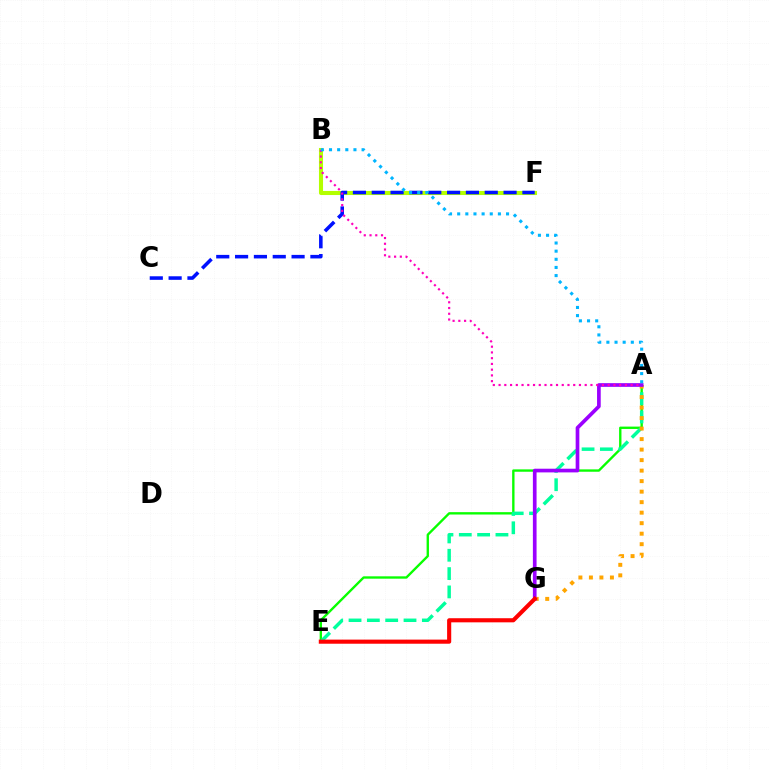{('B', 'F'): [{'color': '#b3ff00', 'line_style': 'solid', 'thickness': 2.94}], ('A', 'E'): [{'color': '#08ff00', 'line_style': 'solid', 'thickness': 1.7}, {'color': '#00ff9d', 'line_style': 'dashed', 'thickness': 2.49}], ('C', 'F'): [{'color': '#0010ff', 'line_style': 'dashed', 'thickness': 2.56}], ('A', 'G'): [{'color': '#ffa500', 'line_style': 'dotted', 'thickness': 2.86}, {'color': '#9b00ff', 'line_style': 'solid', 'thickness': 2.65}], ('A', 'B'): [{'color': '#ff00bd', 'line_style': 'dotted', 'thickness': 1.56}, {'color': '#00b5ff', 'line_style': 'dotted', 'thickness': 2.21}], ('E', 'G'): [{'color': '#ff0000', 'line_style': 'solid', 'thickness': 2.96}]}